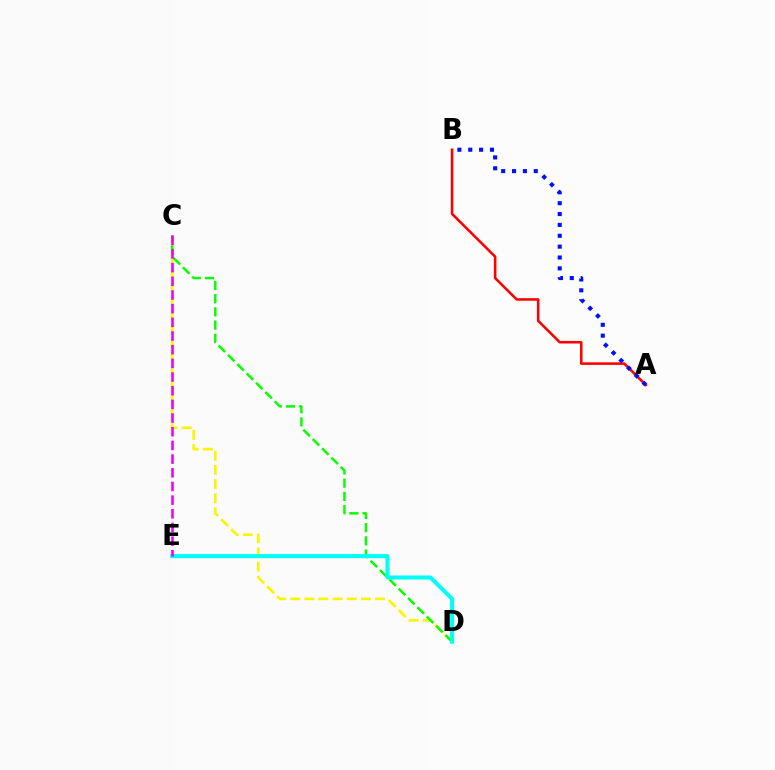{('C', 'D'): [{'color': '#fcf500', 'line_style': 'dashed', 'thickness': 1.92}, {'color': '#08ff00', 'line_style': 'dashed', 'thickness': 1.79}], ('A', 'B'): [{'color': '#ff0000', 'line_style': 'solid', 'thickness': 1.85}, {'color': '#0010ff', 'line_style': 'dotted', 'thickness': 2.95}], ('D', 'E'): [{'color': '#00fff6', 'line_style': 'solid', 'thickness': 2.92}], ('C', 'E'): [{'color': '#ee00ff', 'line_style': 'dashed', 'thickness': 1.86}]}